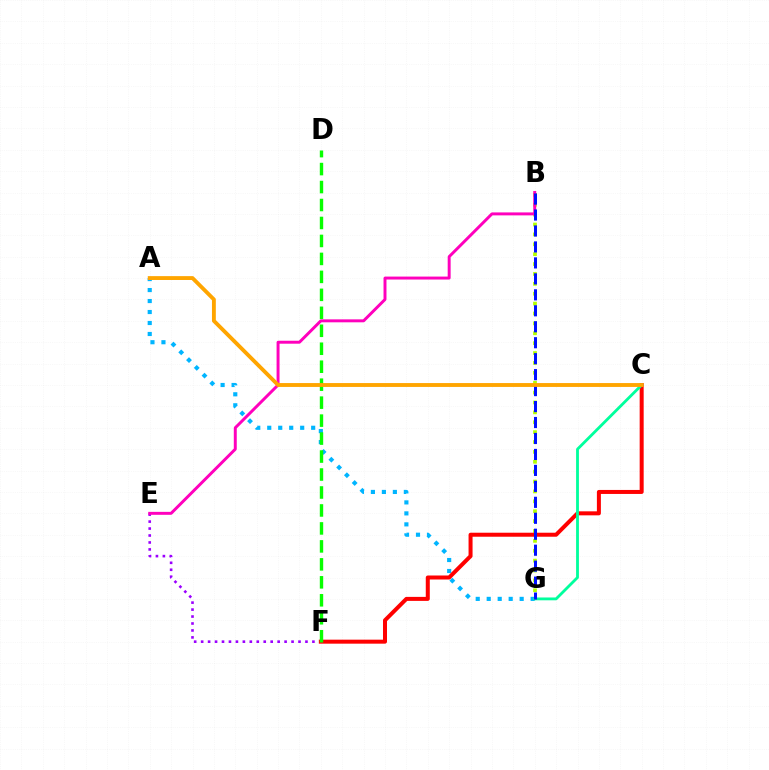{('E', 'F'): [{'color': '#9b00ff', 'line_style': 'dotted', 'thickness': 1.89}], ('A', 'G'): [{'color': '#00b5ff', 'line_style': 'dotted', 'thickness': 2.98}], ('B', 'G'): [{'color': '#b3ff00', 'line_style': 'dotted', 'thickness': 2.69}, {'color': '#0010ff', 'line_style': 'dashed', 'thickness': 2.17}], ('C', 'F'): [{'color': '#ff0000', 'line_style': 'solid', 'thickness': 2.88}], ('D', 'F'): [{'color': '#08ff00', 'line_style': 'dashed', 'thickness': 2.44}], ('C', 'G'): [{'color': '#00ff9d', 'line_style': 'solid', 'thickness': 2.03}], ('B', 'E'): [{'color': '#ff00bd', 'line_style': 'solid', 'thickness': 2.13}], ('A', 'C'): [{'color': '#ffa500', 'line_style': 'solid', 'thickness': 2.78}]}